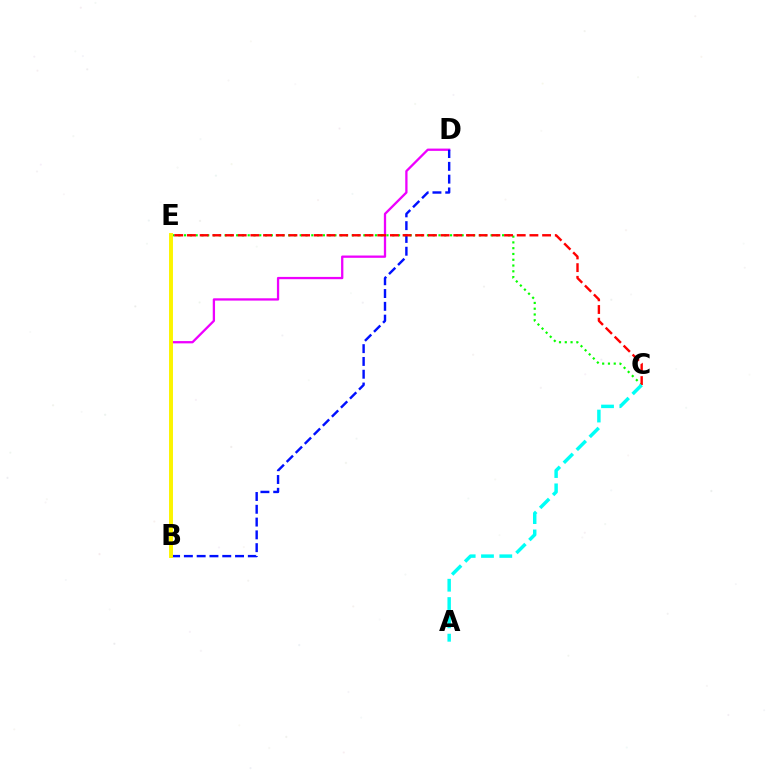{('C', 'E'): [{'color': '#08ff00', 'line_style': 'dotted', 'thickness': 1.57}, {'color': '#ff0000', 'line_style': 'dashed', 'thickness': 1.72}], ('B', 'D'): [{'color': '#ee00ff', 'line_style': 'solid', 'thickness': 1.65}, {'color': '#0010ff', 'line_style': 'dashed', 'thickness': 1.74}], ('A', 'C'): [{'color': '#00fff6', 'line_style': 'dashed', 'thickness': 2.49}], ('B', 'E'): [{'color': '#fcf500', 'line_style': 'solid', 'thickness': 2.83}]}